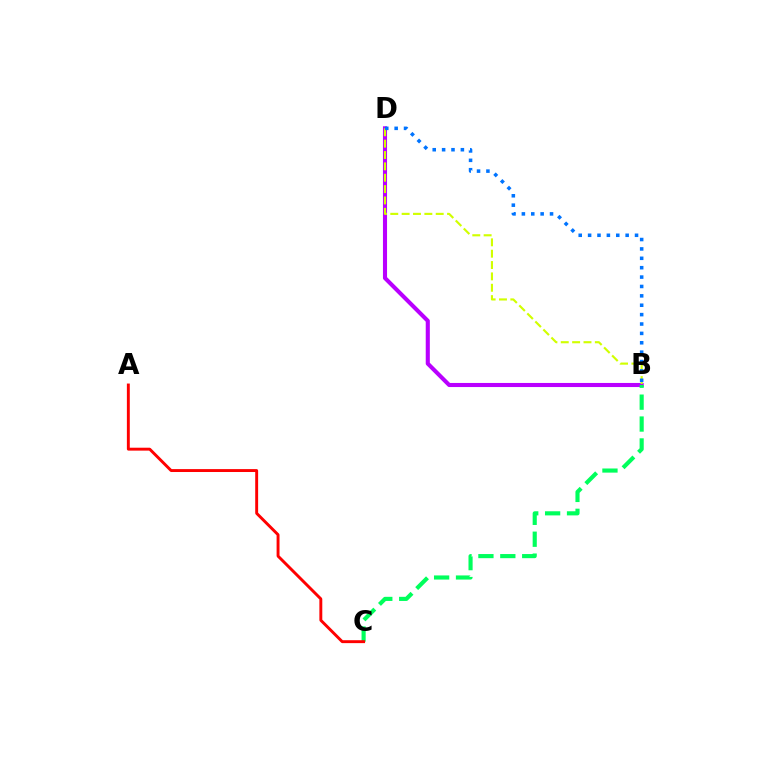{('B', 'D'): [{'color': '#b900ff', 'line_style': 'solid', 'thickness': 2.94}, {'color': '#d1ff00', 'line_style': 'dashed', 'thickness': 1.54}, {'color': '#0074ff', 'line_style': 'dotted', 'thickness': 2.55}], ('B', 'C'): [{'color': '#00ff5c', 'line_style': 'dashed', 'thickness': 2.97}], ('A', 'C'): [{'color': '#ff0000', 'line_style': 'solid', 'thickness': 2.1}]}